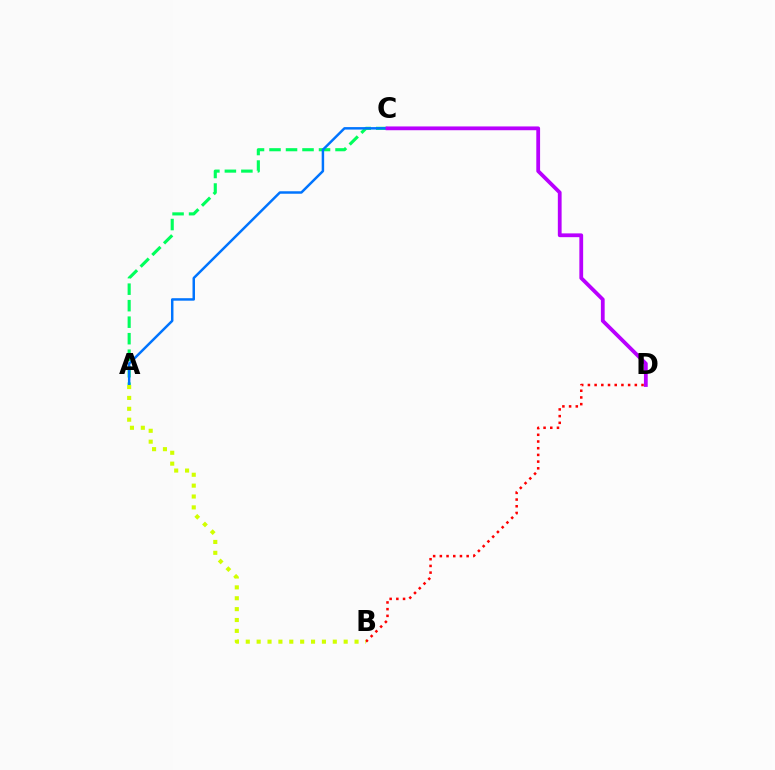{('A', 'C'): [{'color': '#00ff5c', 'line_style': 'dashed', 'thickness': 2.24}, {'color': '#0074ff', 'line_style': 'solid', 'thickness': 1.78}], ('B', 'D'): [{'color': '#ff0000', 'line_style': 'dotted', 'thickness': 1.82}], ('A', 'B'): [{'color': '#d1ff00', 'line_style': 'dotted', 'thickness': 2.96}], ('C', 'D'): [{'color': '#b900ff', 'line_style': 'solid', 'thickness': 2.72}]}